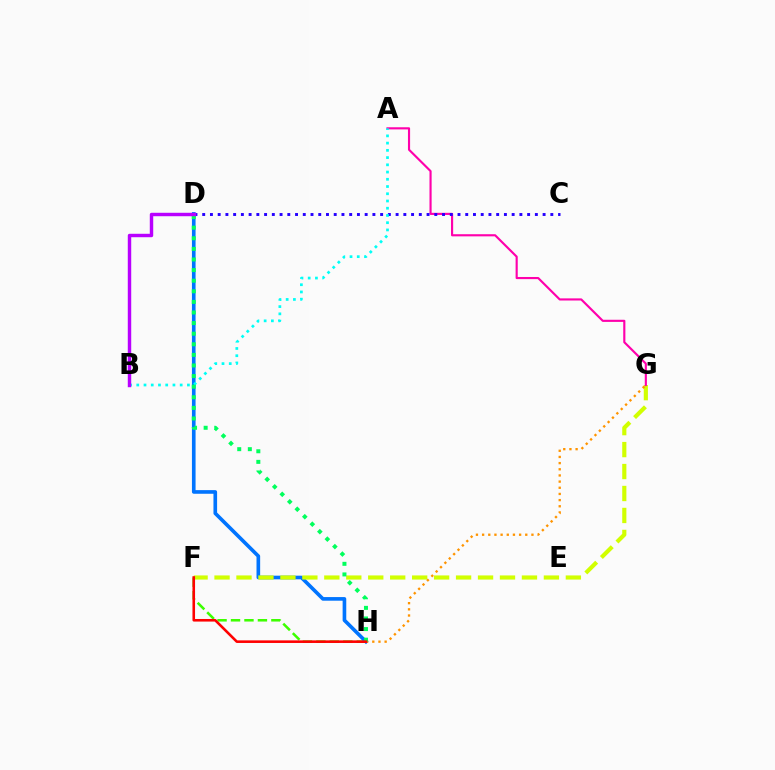{('F', 'H'): [{'color': '#3dff00', 'line_style': 'dashed', 'thickness': 1.83}, {'color': '#ff0000', 'line_style': 'solid', 'thickness': 1.86}], ('D', 'H'): [{'color': '#0074ff', 'line_style': 'solid', 'thickness': 2.62}, {'color': '#00ff5c', 'line_style': 'dotted', 'thickness': 2.88}], ('F', 'G'): [{'color': '#d1ff00', 'line_style': 'dashed', 'thickness': 2.98}], ('A', 'G'): [{'color': '#ff00ac', 'line_style': 'solid', 'thickness': 1.54}], ('G', 'H'): [{'color': '#ff9400', 'line_style': 'dotted', 'thickness': 1.68}], ('C', 'D'): [{'color': '#2500ff', 'line_style': 'dotted', 'thickness': 2.1}], ('A', 'B'): [{'color': '#00fff6', 'line_style': 'dotted', 'thickness': 1.97}], ('B', 'D'): [{'color': '#b900ff', 'line_style': 'solid', 'thickness': 2.48}]}